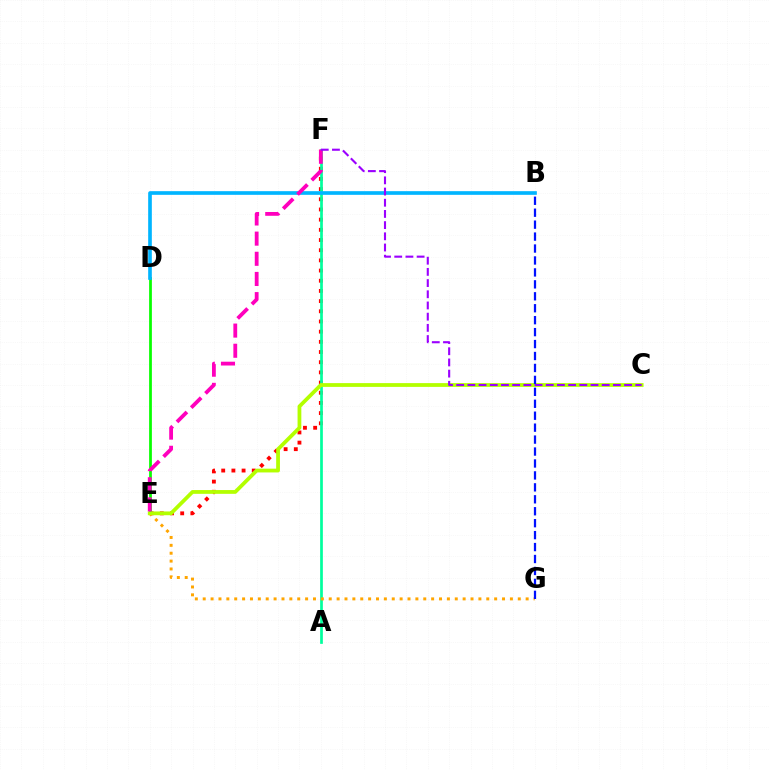{('E', 'F'): [{'color': '#ff0000', 'line_style': 'dotted', 'thickness': 2.77}, {'color': '#ff00bd', 'line_style': 'dashed', 'thickness': 2.74}], ('A', 'F'): [{'color': '#00ff9d', 'line_style': 'solid', 'thickness': 1.95}], ('D', 'E'): [{'color': '#08ff00', 'line_style': 'solid', 'thickness': 1.98}], ('B', 'D'): [{'color': '#00b5ff', 'line_style': 'solid', 'thickness': 2.63}], ('E', 'G'): [{'color': '#ffa500', 'line_style': 'dotted', 'thickness': 2.14}], ('C', 'E'): [{'color': '#b3ff00', 'line_style': 'solid', 'thickness': 2.72}], ('B', 'G'): [{'color': '#0010ff', 'line_style': 'dashed', 'thickness': 1.62}], ('C', 'F'): [{'color': '#9b00ff', 'line_style': 'dashed', 'thickness': 1.52}]}